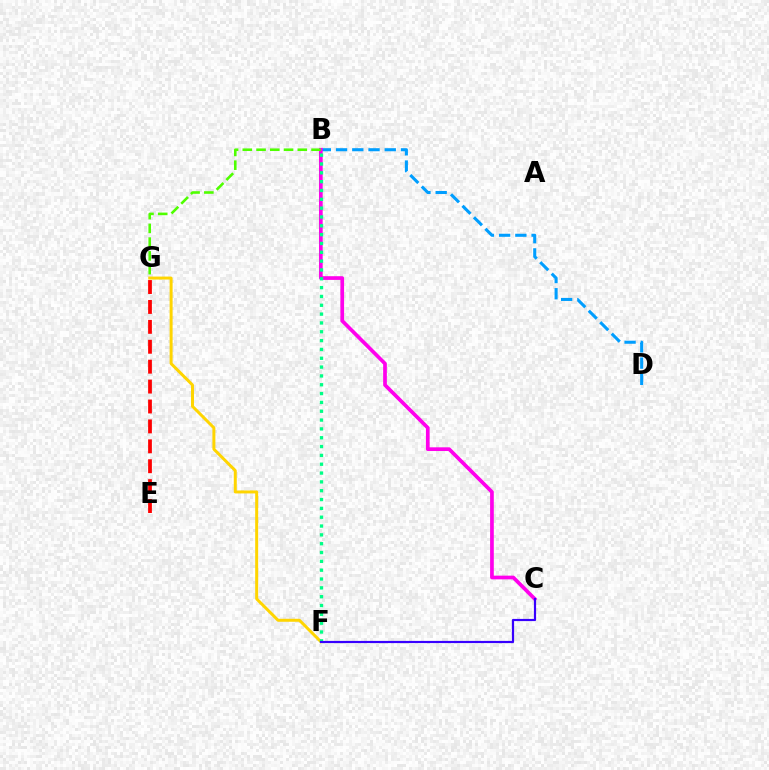{('B', 'D'): [{'color': '#009eff', 'line_style': 'dashed', 'thickness': 2.21}], ('E', 'G'): [{'color': '#ff0000', 'line_style': 'dashed', 'thickness': 2.7}], ('B', 'C'): [{'color': '#ff00ed', 'line_style': 'solid', 'thickness': 2.67}], ('B', 'G'): [{'color': '#4fff00', 'line_style': 'dashed', 'thickness': 1.87}], ('F', 'G'): [{'color': '#ffd500', 'line_style': 'solid', 'thickness': 2.15}], ('B', 'F'): [{'color': '#00ff86', 'line_style': 'dotted', 'thickness': 2.4}], ('C', 'F'): [{'color': '#3700ff', 'line_style': 'solid', 'thickness': 1.58}]}